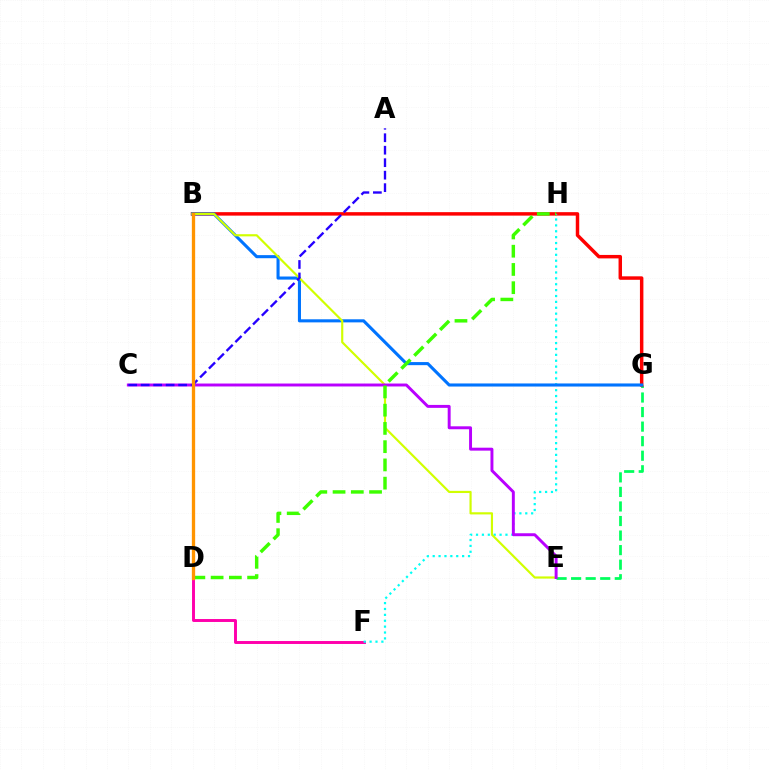{('E', 'G'): [{'color': '#00ff5c', 'line_style': 'dashed', 'thickness': 1.98}], ('D', 'F'): [{'color': '#ff00ac', 'line_style': 'solid', 'thickness': 2.11}], ('B', 'G'): [{'color': '#ff0000', 'line_style': 'solid', 'thickness': 2.49}, {'color': '#0074ff', 'line_style': 'solid', 'thickness': 2.22}], ('F', 'H'): [{'color': '#00fff6', 'line_style': 'dotted', 'thickness': 1.6}], ('B', 'E'): [{'color': '#d1ff00', 'line_style': 'solid', 'thickness': 1.56}], ('C', 'E'): [{'color': '#b900ff', 'line_style': 'solid', 'thickness': 2.12}], ('A', 'C'): [{'color': '#2500ff', 'line_style': 'dashed', 'thickness': 1.7}], ('D', 'H'): [{'color': '#3dff00', 'line_style': 'dashed', 'thickness': 2.48}], ('B', 'D'): [{'color': '#ff9400', 'line_style': 'solid', 'thickness': 2.39}]}